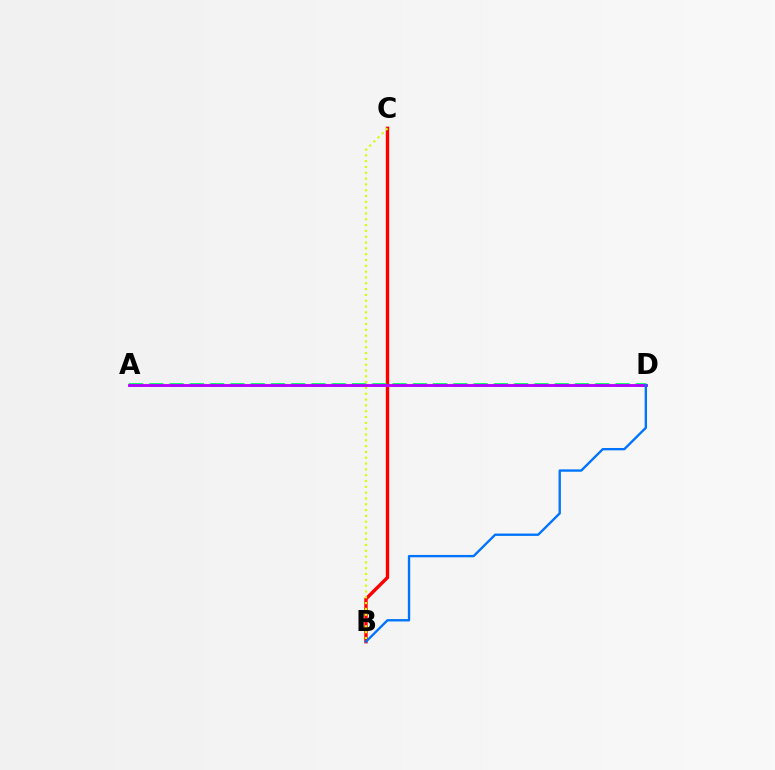{('B', 'C'): [{'color': '#ff0000', 'line_style': 'solid', 'thickness': 2.44}, {'color': '#d1ff00', 'line_style': 'dotted', 'thickness': 1.58}], ('A', 'D'): [{'color': '#00ff5c', 'line_style': 'dashed', 'thickness': 2.75}, {'color': '#b900ff', 'line_style': 'solid', 'thickness': 2.07}], ('B', 'D'): [{'color': '#0074ff', 'line_style': 'solid', 'thickness': 1.7}]}